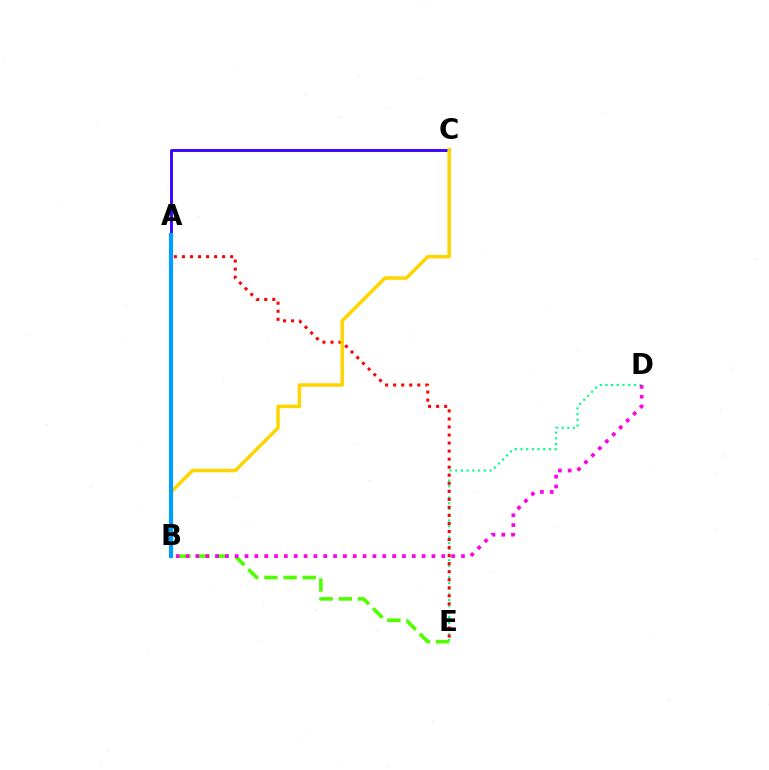{('A', 'C'): [{'color': '#3700ff', 'line_style': 'solid', 'thickness': 2.07}], ('D', 'E'): [{'color': '#00ff86', 'line_style': 'dotted', 'thickness': 1.55}], ('A', 'E'): [{'color': '#ff0000', 'line_style': 'dotted', 'thickness': 2.18}], ('B', 'C'): [{'color': '#ffd500', 'line_style': 'solid', 'thickness': 2.52}], ('B', 'E'): [{'color': '#4fff00', 'line_style': 'dashed', 'thickness': 2.6}], ('A', 'B'): [{'color': '#009eff', 'line_style': 'solid', 'thickness': 2.99}], ('B', 'D'): [{'color': '#ff00ed', 'line_style': 'dotted', 'thickness': 2.67}]}